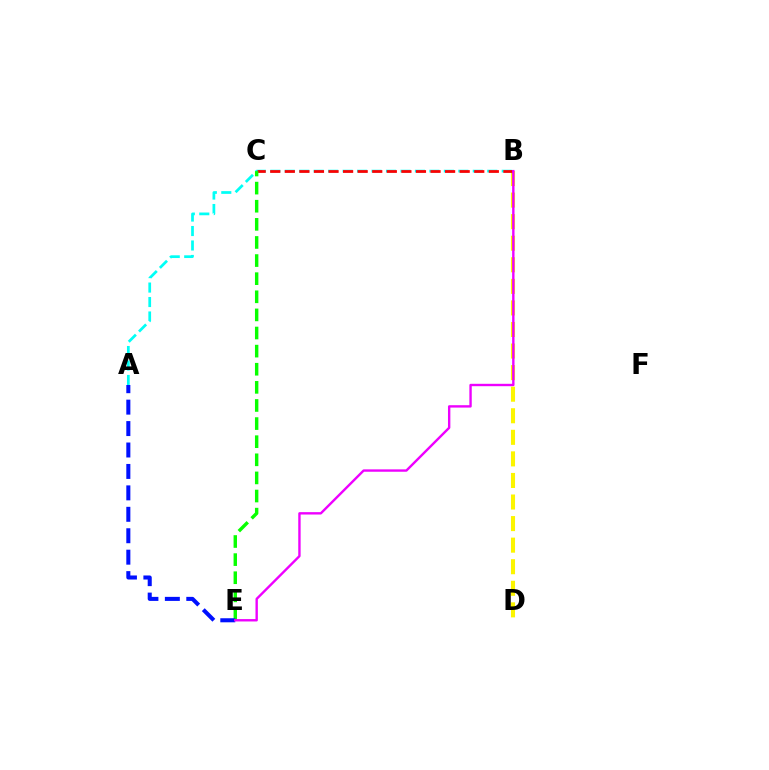{('B', 'D'): [{'color': '#fcf500', 'line_style': 'dashed', 'thickness': 2.93}], ('A', 'B'): [{'color': '#00fff6', 'line_style': 'dashed', 'thickness': 1.96}], ('B', 'C'): [{'color': '#ff0000', 'line_style': 'dashed', 'thickness': 1.98}], ('C', 'E'): [{'color': '#08ff00', 'line_style': 'dashed', 'thickness': 2.46}], ('A', 'E'): [{'color': '#0010ff', 'line_style': 'dashed', 'thickness': 2.91}], ('B', 'E'): [{'color': '#ee00ff', 'line_style': 'solid', 'thickness': 1.72}]}